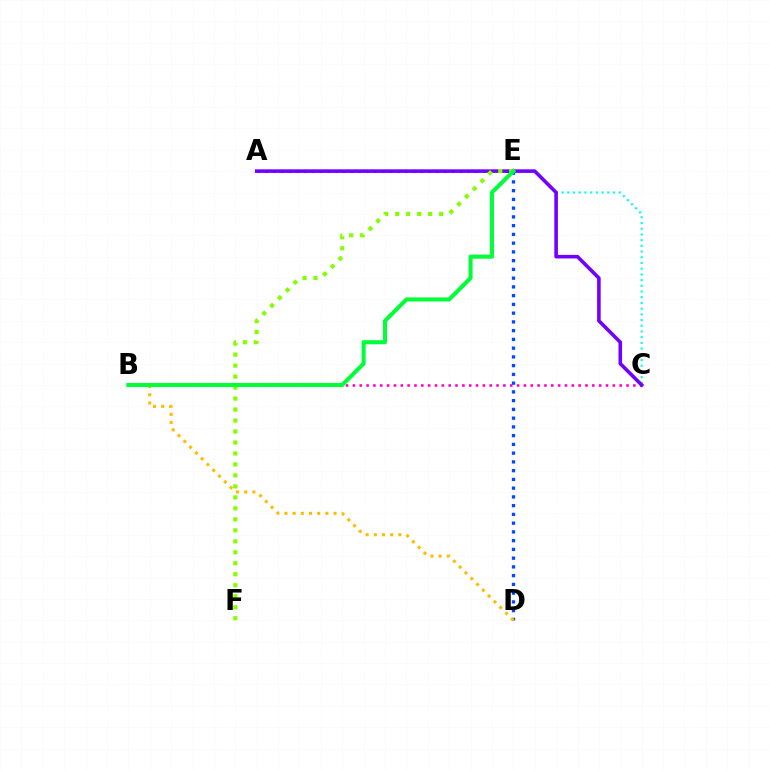{('B', 'C'): [{'color': '#ff00cf', 'line_style': 'dotted', 'thickness': 1.86}], ('A', 'E'): [{'color': '#ff0000', 'line_style': 'dotted', 'thickness': 2.11}], ('C', 'E'): [{'color': '#00fff6', 'line_style': 'dotted', 'thickness': 1.55}], ('A', 'C'): [{'color': '#7200ff', 'line_style': 'solid', 'thickness': 2.59}], ('D', 'E'): [{'color': '#004bff', 'line_style': 'dotted', 'thickness': 2.38}], ('B', 'D'): [{'color': '#ffbd00', 'line_style': 'dotted', 'thickness': 2.22}], ('E', 'F'): [{'color': '#84ff00', 'line_style': 'dotted', 'thickness': 2.98}], ('B', 'E'): [{'color': '#00ff39', 'line_style': 'solid', 'thickness': 2.92}]}